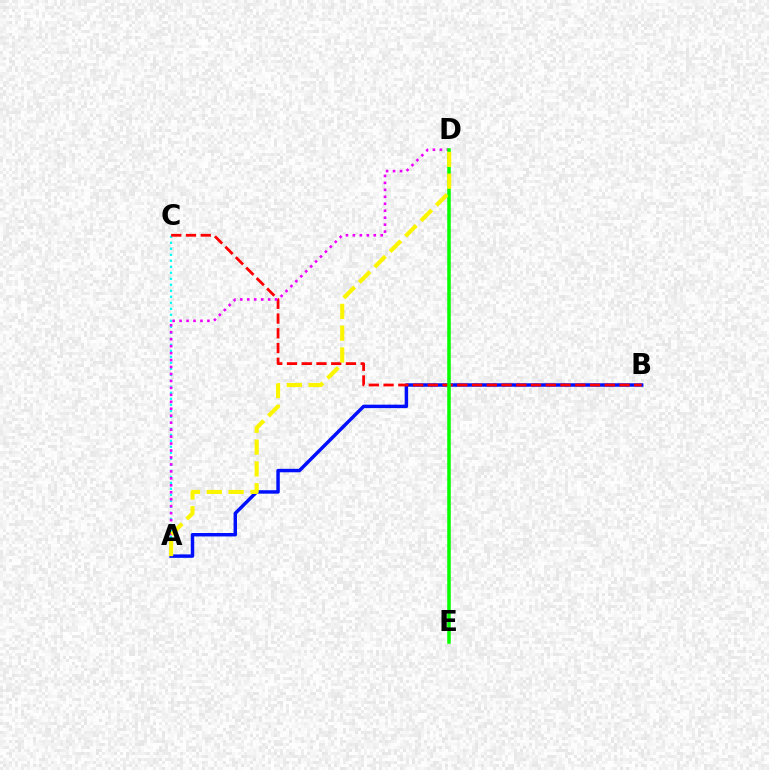{('A', 'C'): [{'color': '#00fff6', 'line_style': 'dotted', 'thickness': 1.63}], ('A', 'B'): [{'color': '#0010ff', 'line_style': 'solid', 'thickness': 2.49}], ('B', 'C'): [{'color': '#ff0000', 'line_style': 'dashed', 'thickness': 2.0}], ('A', 'D'): [{'color': '#ee00ff', 'line_style': 'dotted', 'thickness': 1.89}, {'color': '#fcf500', 'line_style': 'dashed', 'thickness': 2.96}], ('D', 'E'): [{'color': '#08ff00', 'line_style': 'solid', 'thickness': 2.55}]}